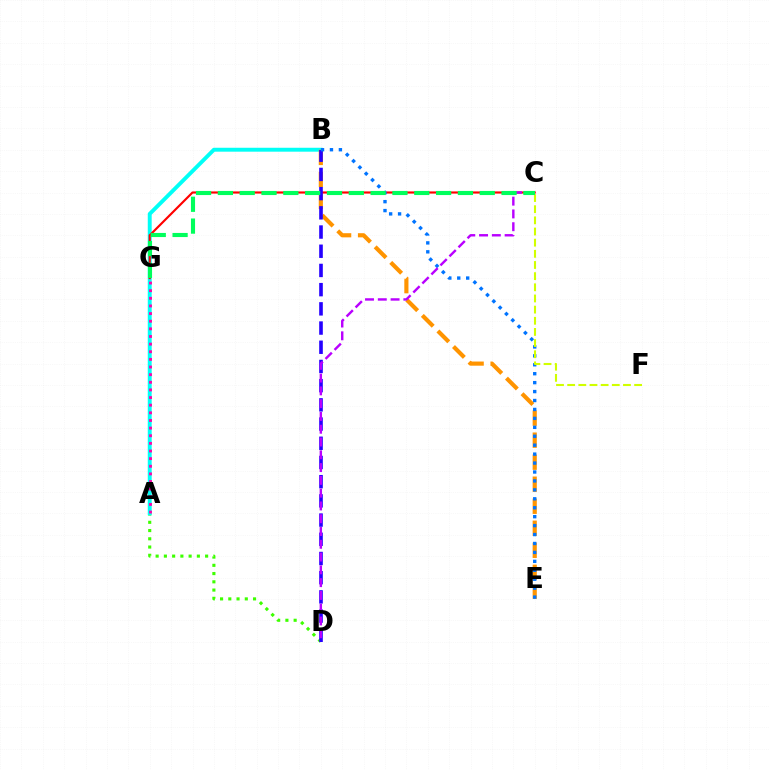{('A', 'D'): [{'color': '#3dff00', 'line_style': 'dotted', 'thickness': 2.24}], ('A', 'B'): [{'color': '#00fff6', 'line_style': 'solid', 'thickness': 2.82}], ('C', 'G'): [{'color': '#ff0000', 'line_style': 'solid', 'thickness': 1.55}, {'color': '#00ff5c', 'line_style': 'dashed', 'thickness': 2.96}], ('B', 'E'): [{'color': '#ff9400', 'line_style': 'dashed', 'thickness': 2.99}, {'color': '#0074ff', 'line_style': 'dotted', 'thickness': 2.43}], ('B', 'D'): [{'color': '#2500ff', 'line_style': 'dashed', 'thickness': 2.61}], ('A', 'G'): [{'color': '#ff00ac', 'line_style': 'dotted', 'thickness': 2.07}], ('C', 'F'): [{'color': '#d1ff00', 'line_style': 'dashed', 'thickness': 1.52}], ('C', 'D'): [{'color': '#b900ff', 'line_style': 'dashed', 'thickness': 1.74}]}